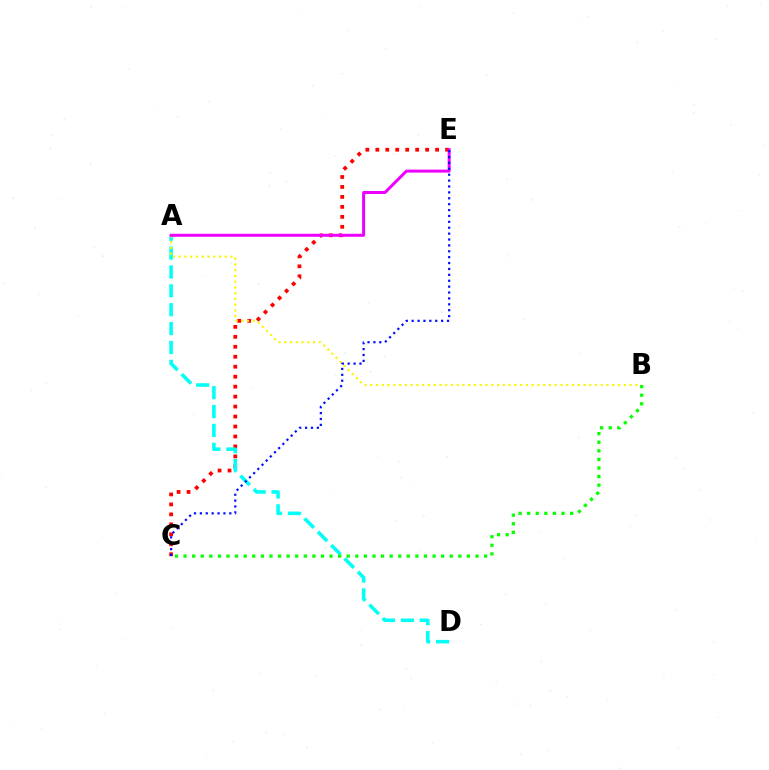{('C', 'E'): [{'color': '#ff0000', 'line_style': 'dotted', 'thickness': 2.71}, {'color': '#0010ff', 'line_style': 'dotted', 'thickness': 1.6}], ('A', 'D'): [{'color': '#00fff6', 'line_style': 'dashed', 'thickness': 2.56}], ('A', 'B'): [{'color': '#fcf500', 'line_style': 'dotted', 'thickness': 1.57}], ('A', 'E'): [{'color': '#ee00ff', 'line_style': 'solid', 'thickness': 2.16}], ('B', 'C'): [{'color': '#08ff00', 'line_style': 'dotted', 'thickness': 2.33}]}